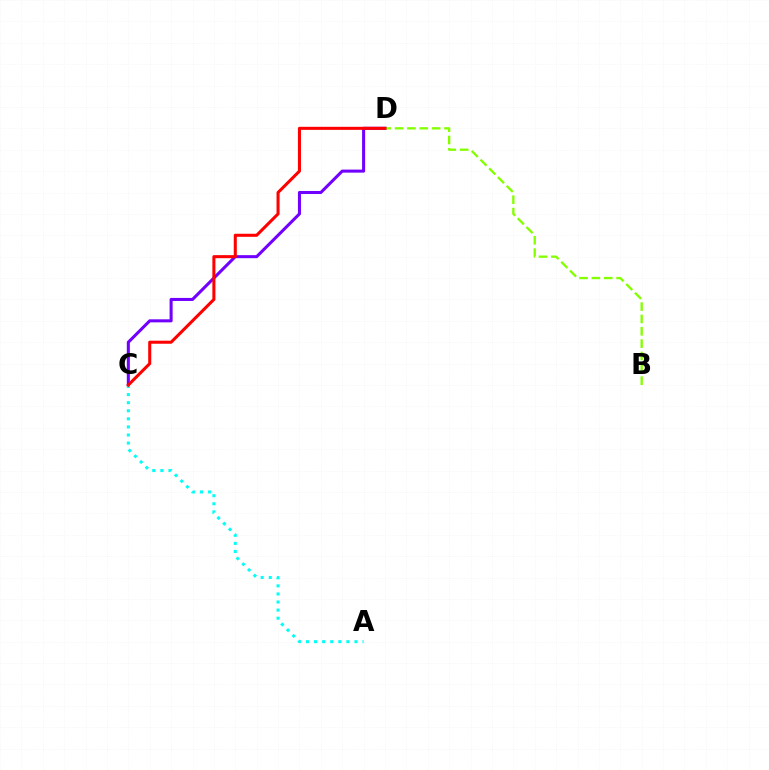{('C', 'D'): [{'color': '#7200ff', 'line_style': 'solid', 'thickness': 2.19}, {'color': '#ff0000', 'line_style': 'solid', 'thickness': 2.2}], ('B', 'D'): [{'color': '#84ff00', 'line_style': 'dashed', 'thickness': 1.68}], ('A', 'C'): [{'color': '#00fff6', 'line_style': 'dotted', 'thickness': 2.2}]}